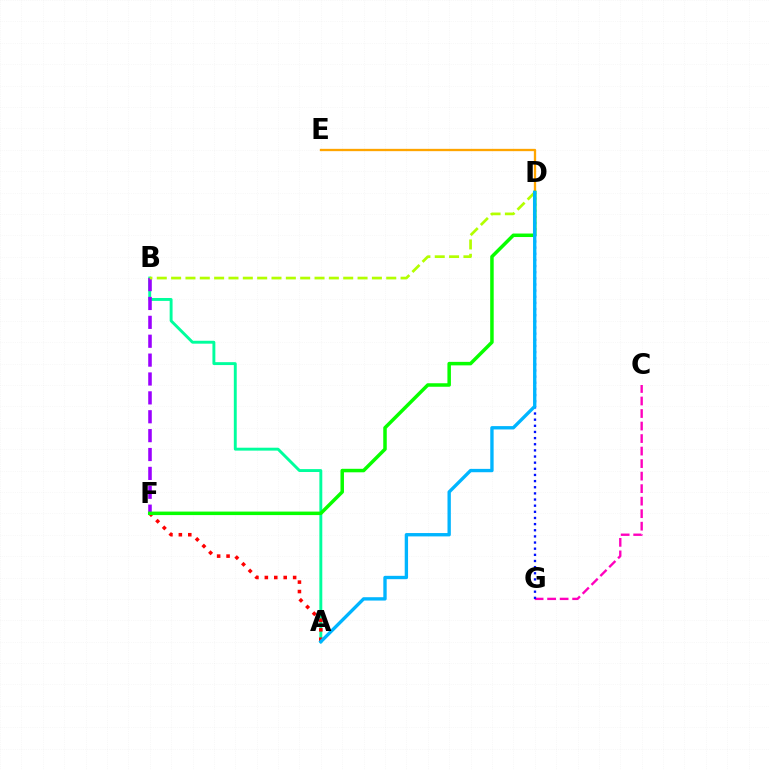{('A', 'B'): [{'color': '#00ff9d', 'line_style': 'solid', 'thickness': 2.09}], ('D', 'E'): [{'color': '#ffa500', 'line_style': 'solid', 'thickness': 1.67}], ('C', 'G'): [{'color': '#ff00bd', 'line_style': 'dashed', 'thickness': 1.7}], ('A', 'F'): [{'color': '#ff0000', 'line_style': 'dotted', 'thickness': 2.56}], ('B', 'F'): [{'color': '#9b00ff', 'line_style': 'dashed', 'thickness': 2.56}], ('B', 'D'): [{'color': '#b3ff00', 'line_style': 'dashed', 'thickness': 1.95}], ('D', 'G'): [{'color': '#0010ff', 'line_style': 'dotted', 'thickness': 1.67}], ('D', 'F'): [{'color': '#08ff00', 'line_style': 'solid', 'thickness': 2.52}], ('A', 'D'): [{'color': '#00b5ff', 'line_style': 'solid', 'thickness': 2.41}]}